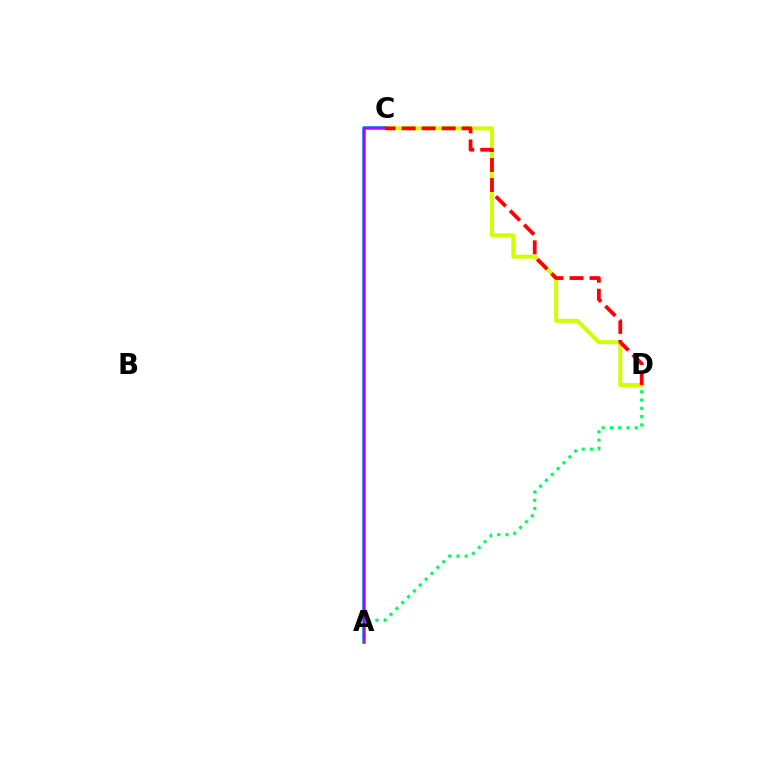{('C', 'D'): [{'color': '#d1ff00', 'line_style': 'solid', 'thickness': 2.87}, {'color': '#ff0000', 'line_style': 'dashed', 'thickness': 2.72}], ('A', 'C'): [{'color': '#0074ff', 'line_style': 'solid', 'thickness': 2.53}, {'color': '#b900ff', 'line_style': 'solid', 'thickness': 1.52}], ('A', 'D'): [{'color': '#00ff5c', 'line_style': 'dotted', 'thickness': 2.25}]}